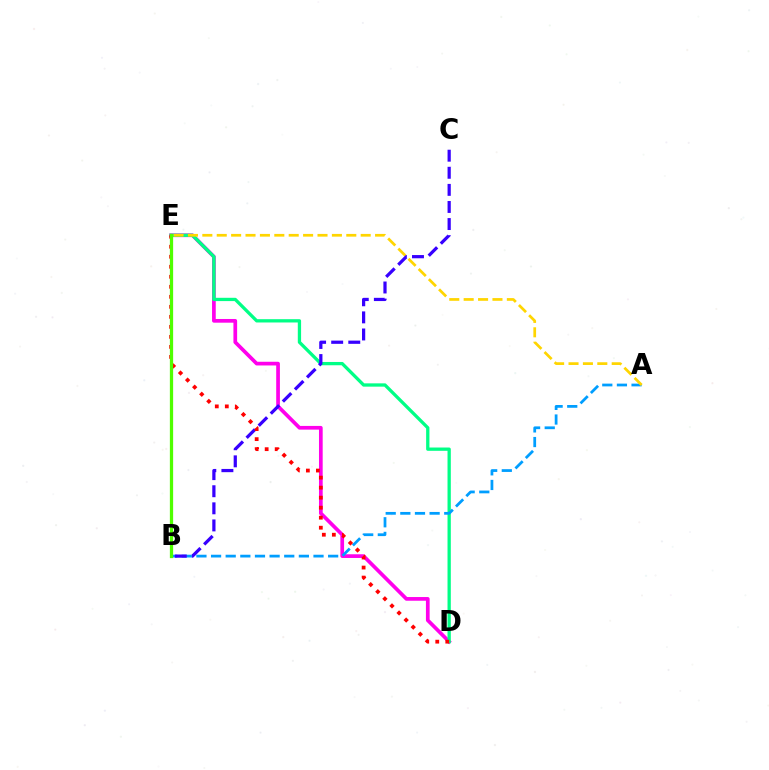{('D', 'E'): [{'color': '#ff00ed', 'line_style': 'solid', 'thickness': 2.66}, {'color': '#00ff86', 'line_style': 'solid', 'thickness': 2.37}, {'color': '#ff0000', 'line_style': 'dotted', 'thickness': 2.72}], ('A', 'B'): [{'color': '#009eff', 'line_style': 'dashed', 'thickness': 1.99}], ('A', 'E'): [{'color': '#ffd500', 'line_style': 'dashed', 'thickness': 1.96}], ('B', 'C'): [{'color': '#3700ff', 'line_style': 'dashed', 'thickness': 2.32}], ('B', 'E'): [{'color': '#4fff00', 'line_style': 'solid', 'thickness': 2.35}]}